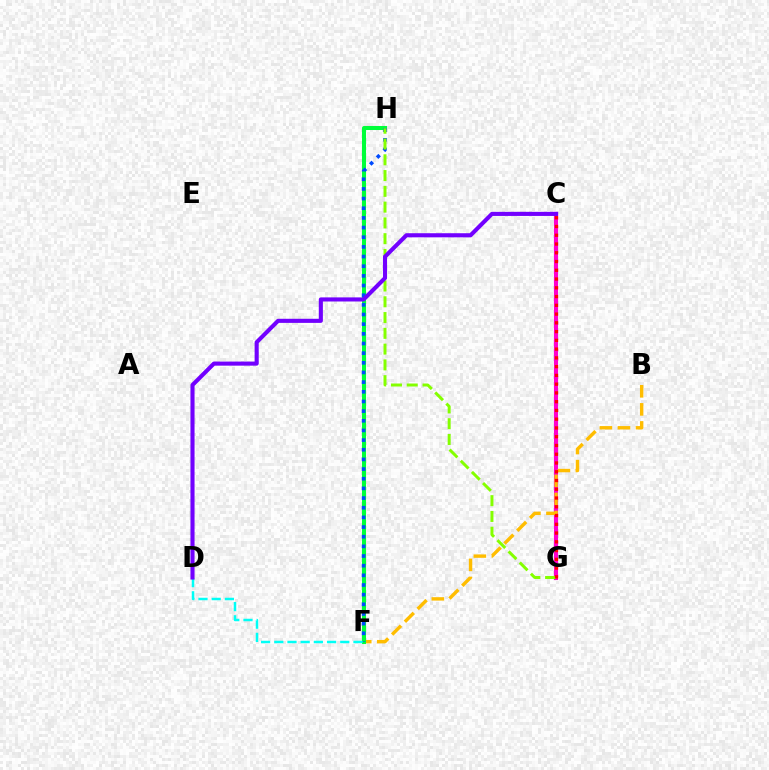{('C', 'G'): [{'color': '#ff00cf', 'line_style': 'solid', 'thickness': 2.97}, {'color': '#ff0000', 'line_style': 'dotted', 'thickness': 2.38}], ('B', 'F'): [{'color': '#ffbd00', 'line_style': 'dashed', 'thickness': 2.45}], ('F', 'H'): [{'color': '#00ff39', 'line_style': 'solid', 'thickness': 2.91}, {'color': '#004bff', 'line_style': 'dotted', 'thickness': 2.62}], ('G', 'H'): [{'color': '#84ff00', 'line_style': 'dashed', 'thickness': 2.14}], ('D', 'F'): [{'color': '#00fff6', 'line_style': 'dashed', 'thickness': 1.79}], ('C', 'D'): [{'color': '#7200ff', 'line_style': 'solid', 'thickness': 2.95}]}